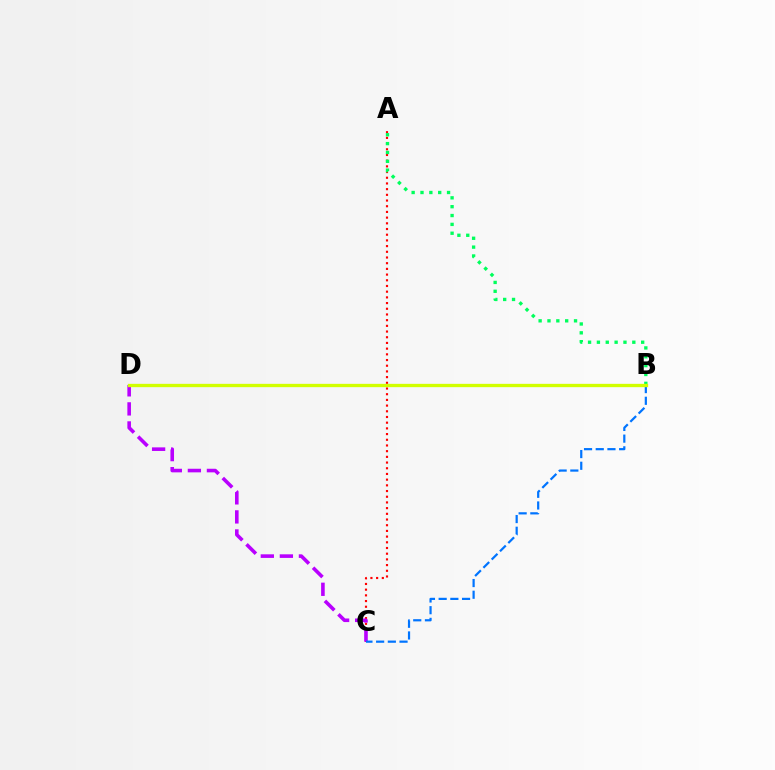{('A', 'C'): [{'color': '#ff0000', 'line_style': 'dotted', 'thickness': 1.55}], ('A', 'B'): [{'color': '#00ff5c', 'line_style': 'dotted', 'thickness': 2.41}], ('C', 'D'): [{'color': '#b900ff', 'line_style': 'dashed', 'thickness': 2.59}], ('B', 'C'): [{'color': '#0074ff', 'line_style': 'dashed', 'thickness': 1.59}], ('B', 'D'): [{'color': '#d1ff00', 'line_style': 'solid', 'thickness': 2.39}]}